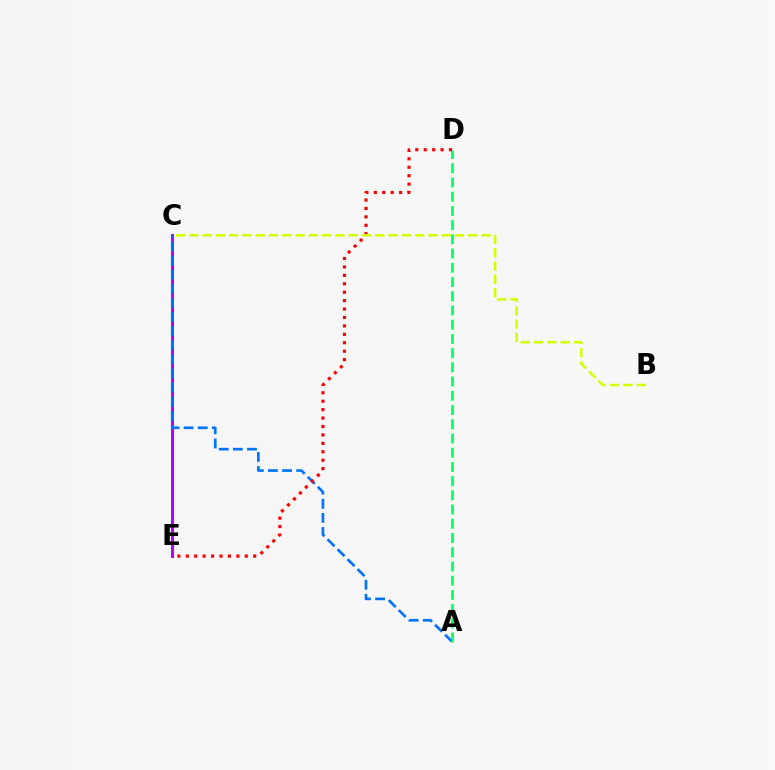{('C', 'E'): [{'color': '#b900ff', 'line_style': 'solid', 'thickness': 2.17}], ('A', 'C'): [{'color': '#0074ff', 'line_style': 'dashed', 'thickness': 1.92}], ('A', 'D'): [{'color': '#00ff5c', 'line_style': 'dashed', 'thickness': 1.93}], ('D', 'E'): [{'color': '#ff0000', 'line_style': 'dotted', 'thickness': 2.29}], ('B', 'C'): [{'color': '#d1ff00', 'line_style': 'dashed', 'thickness': 1.8}]}